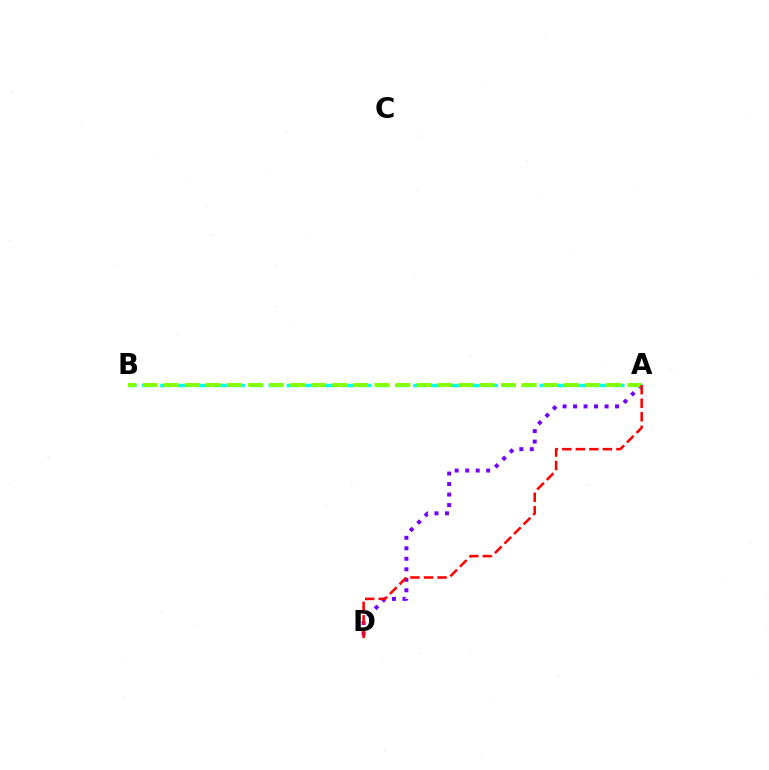{('A', 'D'): [{'color': '#7200ff', 'line_style': 'dotted', 'thickness': 2.85}, {'color': '#ff0000', 'line_style': 'dashed', 'thickness': 1.84}], ('A', 'B'): [{'color': '#00fff6', 'line_style': 'dashed', 'thickness': 2.45}, {'color': '#84ff00', 'line_style': 'dashed', 'thickness': 2.86}]}